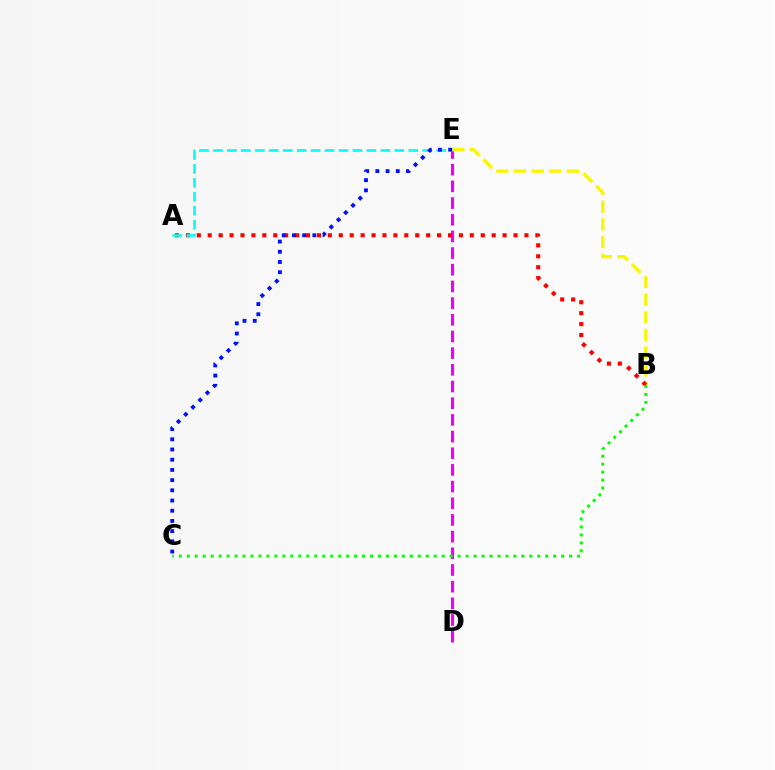{('D', 'E'): [{'color': '#ee00ff', 'line_style': 'dashed', 'thickness': 2.27}], ('B', 'E'): [{'color': '#fcf500', 'line_style': 'dashed', 'thickness': 2.4}], ('A', 'B'): [{'color': '#ff0000', 'line_style': 'dotted', 'thickness': 2.97}], ('A', 'E'): [{'color': '#00fff6', 'line_style': 'dashed', 'thickness': 1.9}], ('B', 'C'): [{'color': '#08ff00', 'line_style': 'dotted', 'thickness': 2.16}], ('C', 'E'): [{'color': '#0010ff', 'line_style': 'dotted', 'thickness': 2.77}]}